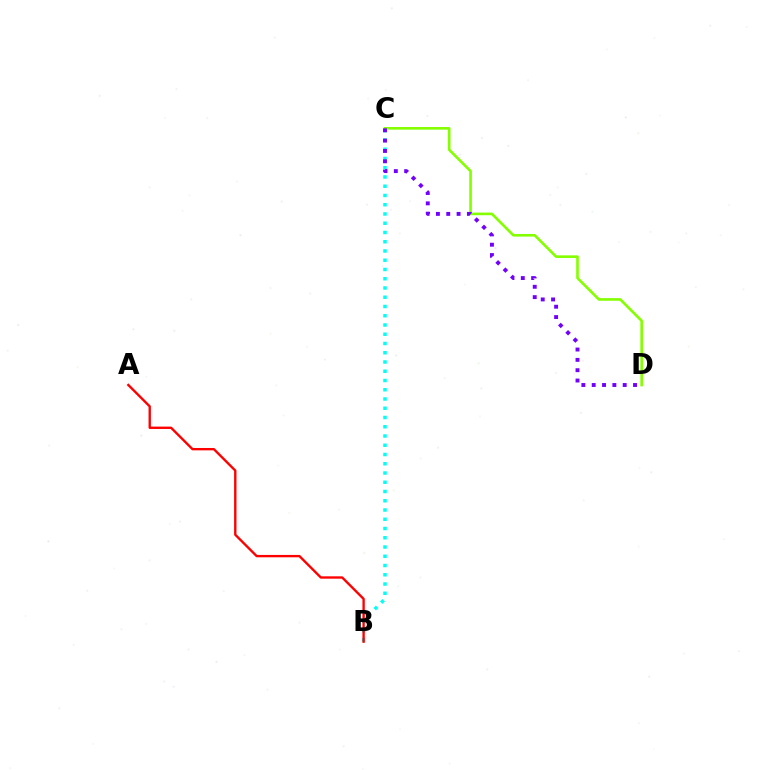{('B', 'C'): [{'color': '#00fff6', 'line_style': 'dotted', 'thickness': 2.51}], ('C', 'D'): [{'color': '#84ff00', 'line_style': 'solid', 'thickness': 1.89}, {'color': '#7200ff', 'line_style': 'dotted', 'thickness': 2.81}], ('A', 'B'): [{'color': '#ff0000', 'line_style': 'solid', 'thickness': 1.7}]}